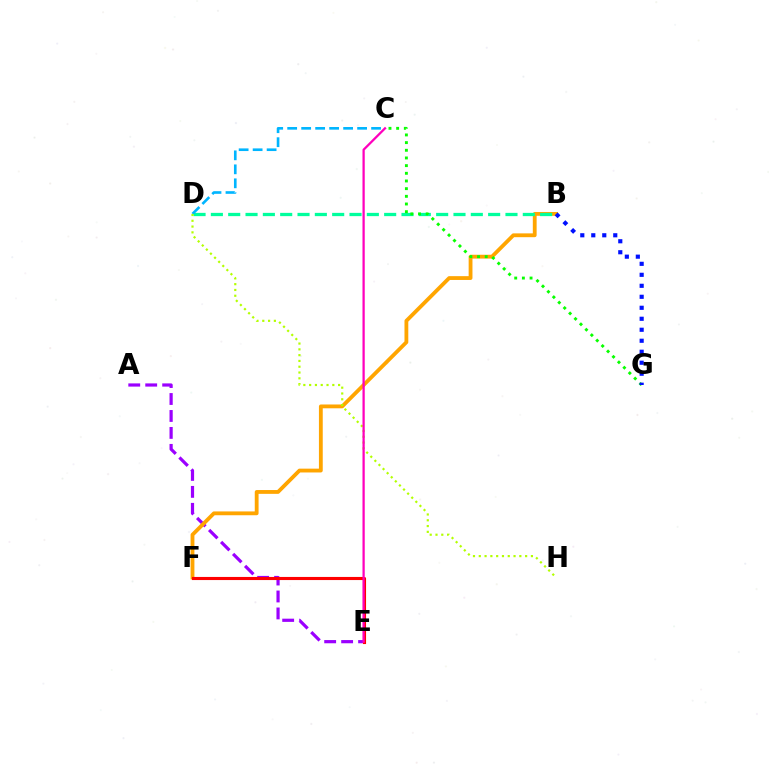{('A', 'E'): [{'color': '#9b00ff', 'line_style': 'dashed', 'thickness': 2.3}], ('B', 'F'): [{'color': '#ffa500', 'line_style': 'solid', 'thickness': 2.75}], ('E', 'F'): [{'color': '#ff0000', 'line_style': 'solid', 'thickness': 2.24}], ('B', 'D'): [{'color': '#00ff9d', 'line_style': 'dashed', 'thickness': 2.35}], ('C', 'D'): [{'color': '#00b5ff', 'line_style': 'dashed', 'thickness': 1.9}], ('C', 'G'): [{'color': '#08ff00', 'line_style': 'dotted', 'thickness': 2.08}], ('D', 'H'): [{'color': '#b3ff00', 'line_style': 'dotted', 'thickness': 1.57}], ('B', 'G'): [{'color': '#0010ff', 'line_style': 'dotted', 'thickness': 2.99}], ('C', 'E'): [{'color': '#ff00bd', 'line_style': 'solid', 'thickness': 1.63}]}